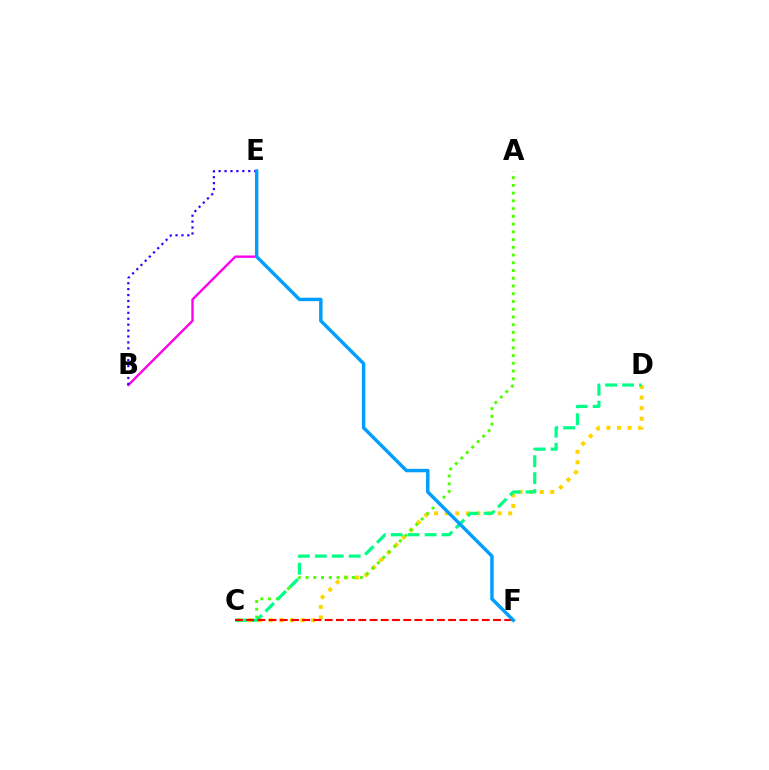{('B', 'E'): [{'color': '#ff00ed', 'line_style': 'solid', 'thickness': 1.71}, {'color': '#3700ff', 'line_style': 'dotted', 'thickness': 1.61}], ('C', 'D'): [{'color': '#ffd500', 'line_style': 'dotted', 'thickness': 2.87}, {'color': '#00ff86', 'line_style': 'dashed', 'thickness': 2.3}], ('A', 'C'): [{'color': '#4fff00', 'line_style': 'dotted', 'thickness': 2.1}], ('C', 'F'): [{'color': '#ff0000', 'line_style': 'dashed', 'thickness': 1.52}], ('E', 'F'): [{'color': '#009eff', 'line_style': 'solid', 'thickness': 2.48}]}